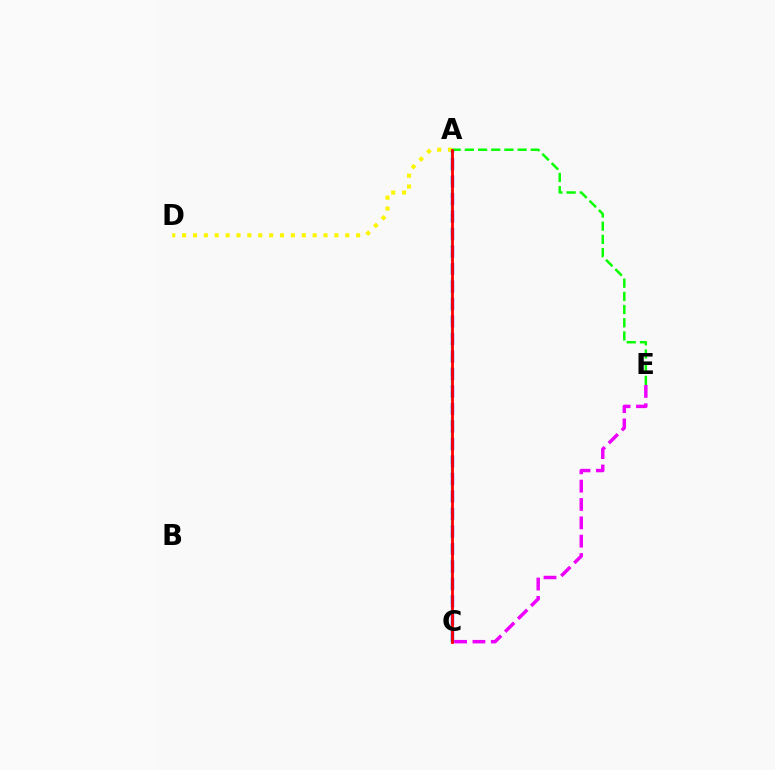{('C', 'E'): [{'color': '#ee00ff', 'line_style': 'dashed', 'thickness': 2.49}], ('A', 'D'): [{'color': '#fcf500', 'line_style': 'dotted', 'thickness': 2.96}], ('A', 'C'): [{'color': '#00fff6', 'line_style': 'dashed', 'thickness': 1.73}, {'color': '#0010ff', 'line_style': 'dashed', 'thickness': 2.38}, {'color': '#ff0000', 'line_style': 'solid', 'thickness': 2.01}], ('A', 'E'): [{'color': '#08ff00', 'line_style': 'dashed', 'thickness': 1.79}]}